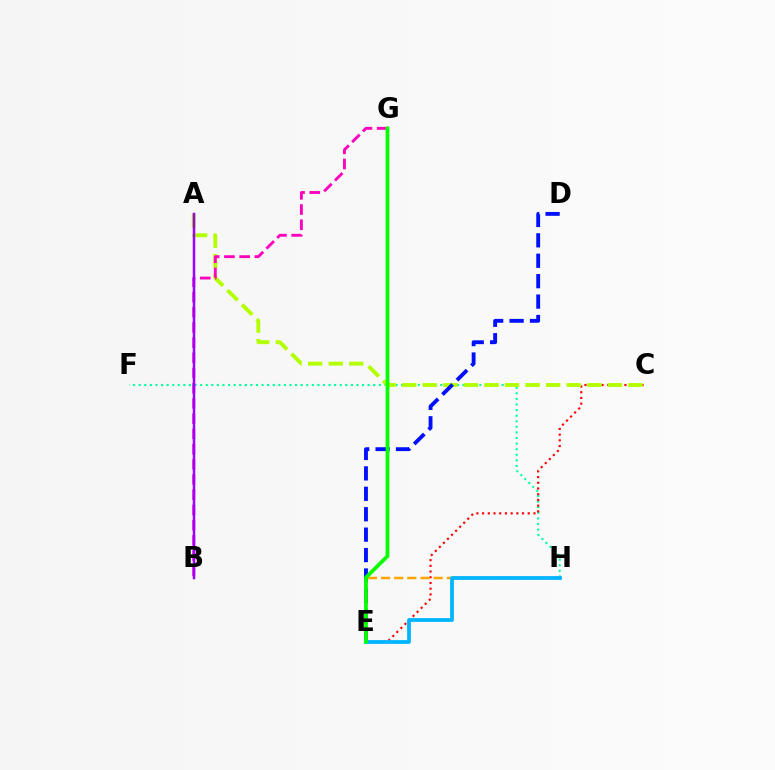{('F', 'H'): [{'color': '#00ff9d', 'line_style': 'dotted', 'thickness': 1.52}], ('C', 'E'): [{'color': '#ff0000', 'line_style': 'dotted', 'thickness': 1.55}], ('A', 'C'): [{'color': '#b3ff00', 'line_style': 'dashed', 'thickness': 2.79}], ('D', 'E'): [{'color': '#0010ff', 'line_style': 'dashed', 'thickness': 2.77}], ('E', 'H'): [{'color': '#ffa500', 'line_style': 'dashed', 'thickness': 1.79}, {'color': '#00b5ff', 'line_style': 'solid', 'thickness': 2.72}], ('B', 'G'): [{'color': '#ff00bd', 'line_style': 'dashed', 'thickness': 2.07}], ('A', 'B'): [{'color': '#9b00ff', 'line_style': 'solid', 'thickness': 1.79}], ('E', 'G'): [{'color': '#08ff00', 'line_style': 'solid', 'thickness': 2.7}]}